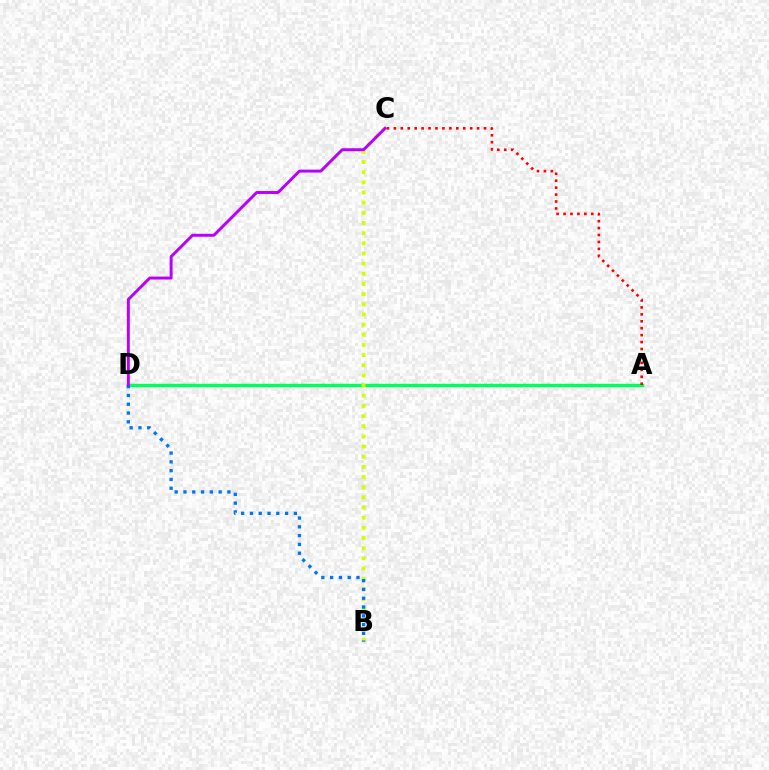{('A', 'D'): [{'color': '#00ff5c', 'line_style': 'solid', 'thickness': 2.44}], ('B', 'C'): [{'color': '#d1ff00', 'line_style': 'dotted', 'thickness': 2.76}], ('A', 'C'): [{'color': '#ff0000', 'line_style': 'dotted', 'thickness': 1.88}], ('B', 'D'): [{'color': '#0074ff', 'line_style': 'dotted', 'thickness': 2.39}], ('C', 'D'): [{'color': '#b900ff', 'line_style': 'solid', 'thickness': 2.12}]}